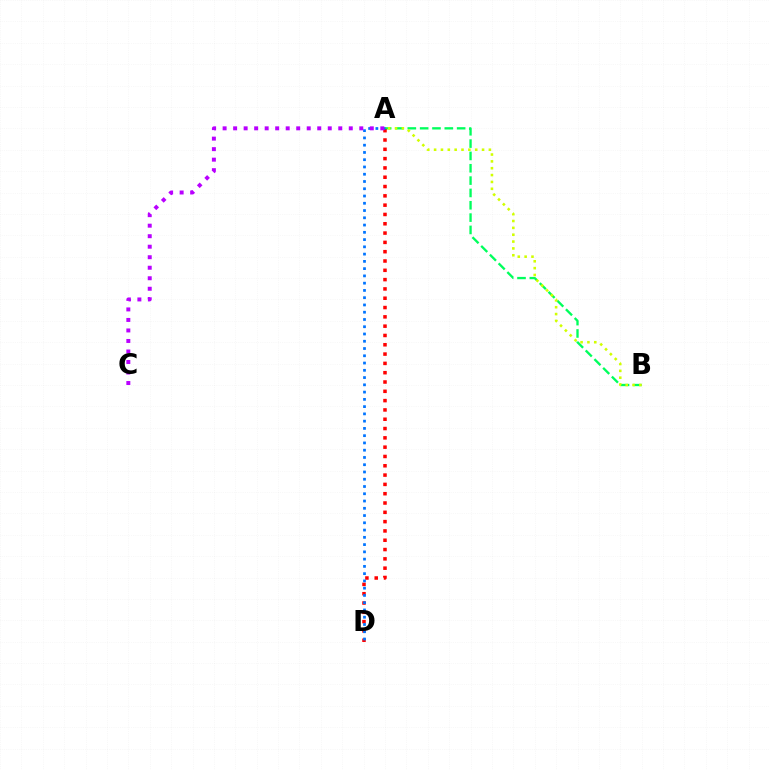{('A', 'B'): [{'color': '#00ff5c', 'line_style': 'dashed', 'thickness': 1.68}, {'color': '#d1ff00', 'line_style': 'dotted', 'thickness': 1.86}], ('A', 'D'): [{'color': '#ff0000', 'line_style': 'dotted', 'thickness': 2.53}, {'color': '#0074ff', 'line_style': 'dotted', 'thickness': 1.97}], ('A', 'C'): [{'color': '#b900ff', 'line_style': 'dotted', 'thickness': 2.86}]}